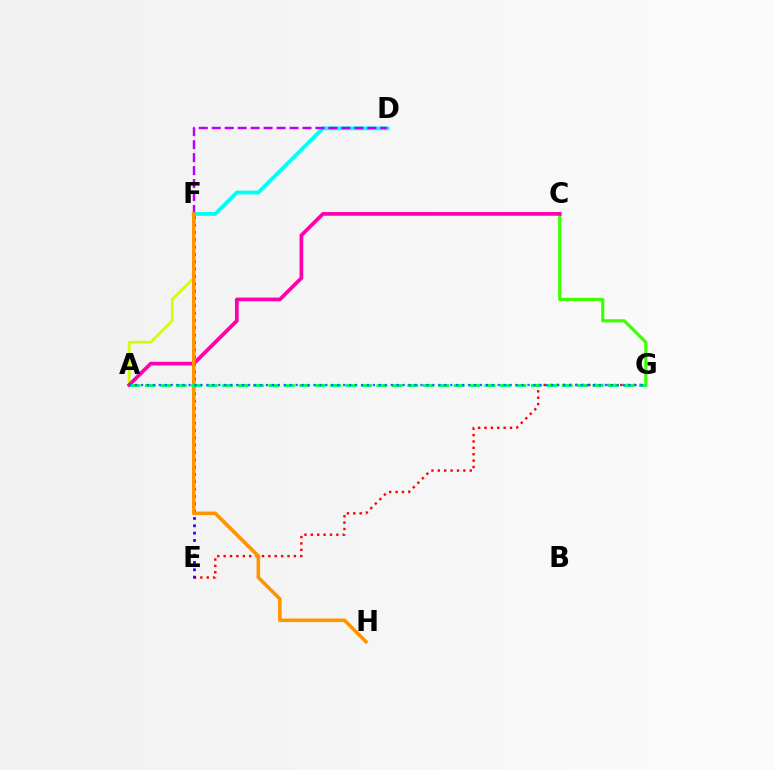{('D', 'F'): [{'color': '#00fff6', 'line_style': 'solid', 'thickness': 2.74}, {'color': '#b900ff', 'line_style': 'dashed', 'thickness': 1.76}], ('A', 'F'): [{'color': '#d1ff00', 'line_style': 'solid', 'thickness': 1.96}], ('E', 'G'): [{'color': '#ff0000', 'line_style': 'dotted', 'thickness': 1.74}], ('C', 'G'): [{'color': '#3dff00', 'line_style': 'solid', 'thickness': 2.29}], ('E', 'F'): [{'color': '#2500ff', 'line_style': 'dotted', 'thickness': 1.99}], ('A', 'C'): [{'color': '#ff00ac', 'line_style': 'solid', 'thickness': 2.68}], ('F', 'H'): [{'color': '#ff9400', 'line_style': 'solid', 'thickness': 2.58}], ('A', 'G'): [{'color': '#00ff5c', 'line_style': 'dashed', 'thickness': 2.1}, {'color': '#0074ff', 'line_style': 'dotted', 'thickness': 1.62}]}